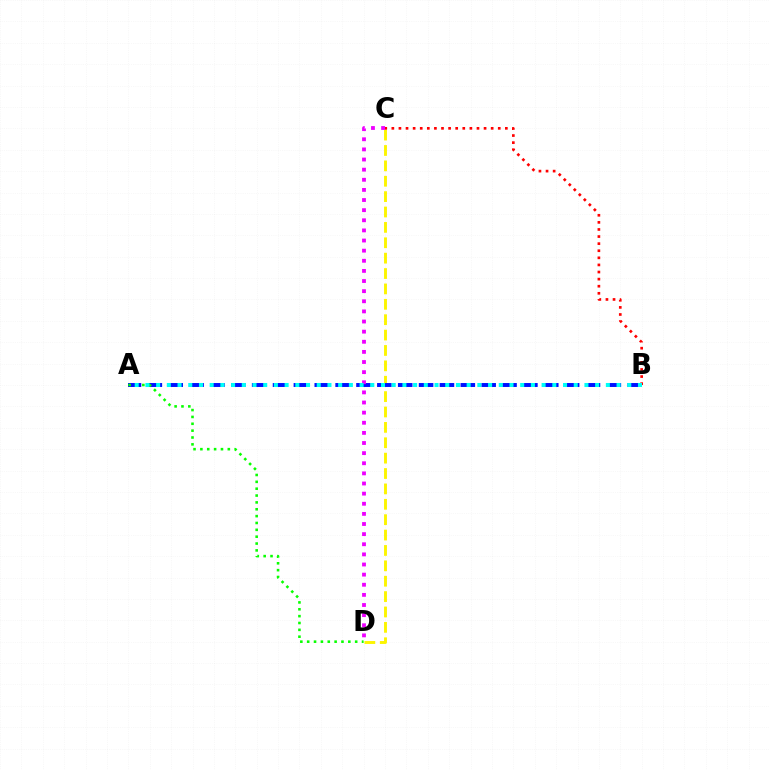{('C', 'D'): [{'color': '#fcf500', 'line_style': 'dashed', 'thickness': 2.09}, {'color': '#ee00ff', 'line_style': 'dotted', 'thickness': 2.75}], ('A', 'B'): [{'color': '#0010ff', 'line_style': 'dashed', 'thickness': 2.83}, {'color': '#00fff6', 'line_style': 'dotted', 'thickness': 2.91}], ('A', 'D'): [{'color': '#08ff00', 'line_style': 'dotted', 'thickness': 1.86}], ('B', 'C'): [{'color': '#ff0000', 'line_style': 'dotted', 'thickness': 1.93}]}